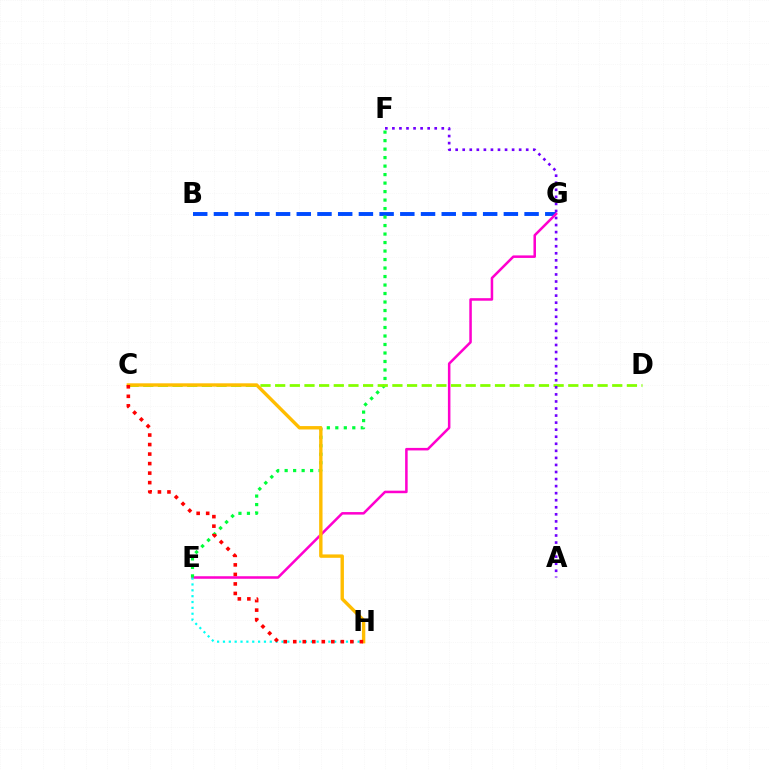{('B', 'G'): [{'color': '#004bff', 'line_style': 'dashed', 'thickness': 2.81}], ('E', 'G'): [{'color': '#ff00cf', 'line_style': 'solid', 'thickness': 1.82}], ('E', 'H'): [{'color': '#00fff6', 'line_style': 'dotted', 'thickness': 1.59}], ('E', 'F'): [{'color': '#00ff39', 'line_style': 'dotted', 'thickness': 2.31}], ('C', 'D'): [{'color': '#84ff00', 'line_style': 'dashed', 'thickness': 1.99}], ('C', 'H'): [{'color': '#ffbd00', 'line_style': 'solid', 'thickness': 2.44}, {'color': '#ff0000', 'line_style': 'dotted', 'thickness': 2.59}], ('A', 'F'): [{'color': '#7200ff', 'line_style': 'dotted', 'thickness': 1.92}]}